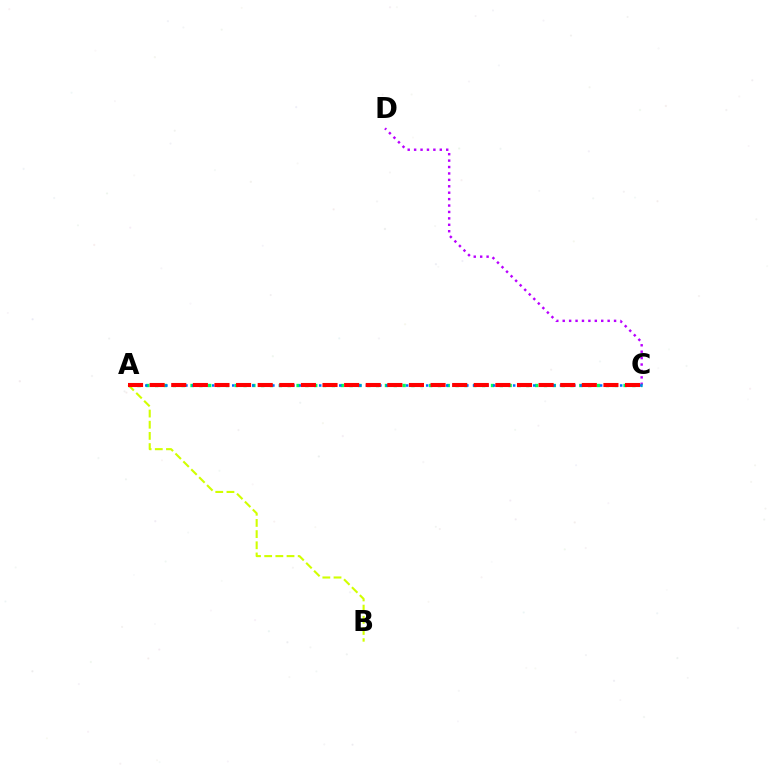{('C', 'D'): [{'color': '#b900ff', 'line_style': 'dotted', 'thickness': 1.74}], ('A', 'C'): [{'color': '#00ff5c', 'line_style': 'dotted', 'thickness': 2.4}, {'color': '#0074ff', 'line_style': 'dotted', 'thickness': 1.82}, {'color': '#ff0000', 'line_style': 'dashed', 'thickness': 2.94}], ('A', 'B'): [{'color': '#d1ff00', 'line_style': 'dashed', 'thickness': 1.52}]}